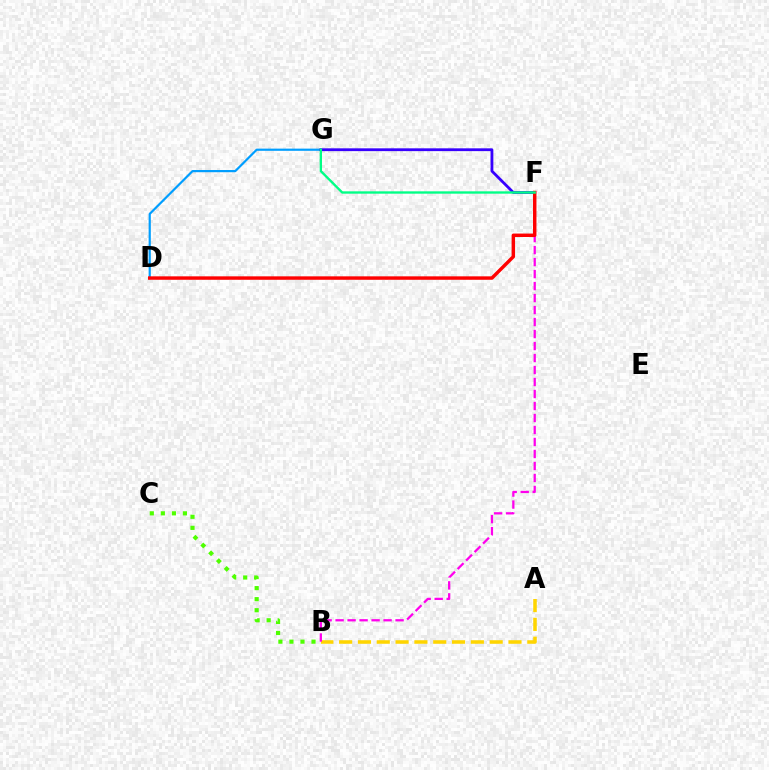{('A', 'B'): [{'color': '#ffd500', 'line_style': 'dashed', 'thickness': 2.56}], ('D', 'G'): [{'color': '#009eff', 'line_style': 'solid', 'thickness': 1.58}], ('B', 'C'): [{'color': '#4fff00', 'line_style': 'dotted', 'thickness': 3.0}], ('F', 'G'): [{'color': '#3700ff', 'line_style': 'solid', 'thickness': 2.01}, {'color': '#00ff86', 'line_style': 'solid', 'thickness': 1.69}], ('B', 'F'): [{'color': '#ff00ed', 'line_style': 'dashed', 'thickness': 1.63}], ('D', 'F'): [{'color': '#ff0000', 'line_style': 'solid', 'thickness': 2.48}]}